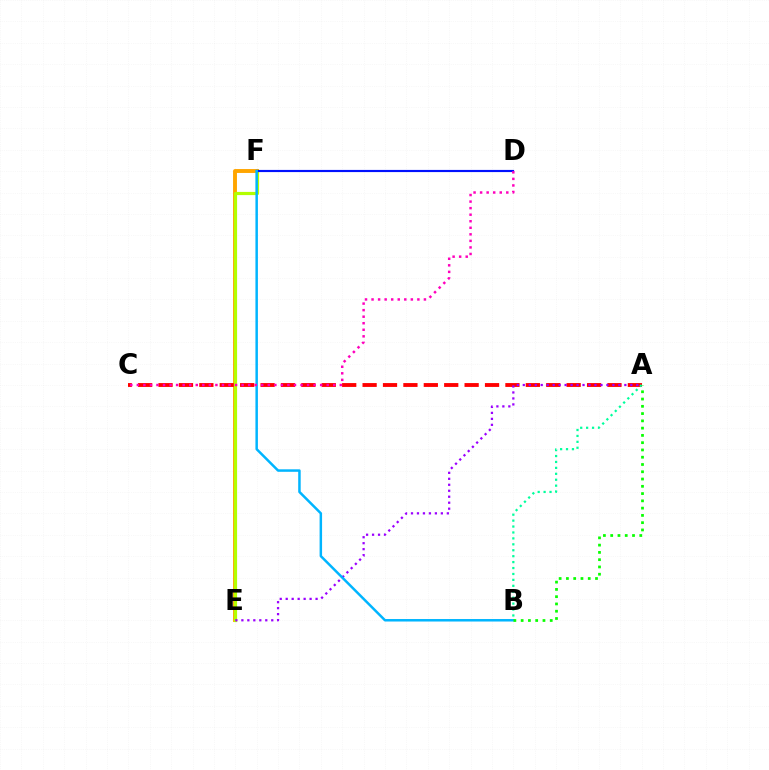{('E', 'F'): [{'color': '#ffa500', 'line_style': 'solid', 'thickness': 2.81}, {'color': '#b3ff00', 'line_style': 'solid', 'thickness': 2.3}], ('A', 'C'): [{'color': '#ff0000', 'line_style': 'dashed', 'thickness': 2.77}], ('A', 'B'): [{'color': '#00ff9d', 'line_style': 'dotted', 'thickness': 1.61}, {'color': '#08ff00', 'line_style': 'dotted', 'thickness': 1.98}], ('A', 'E'): [{'color': '#9b00ff', 'line_style': 'dotted', 'thickness': 1.62}], ('D', 'F'): [{'color': '#0010ff', 'line_style': 'solid', 'thickness': 1.56}], ('B', 'F'): [{'color': '#00b5ff', 'line_style': 'solid', 'thickness': 1.79}], ('C', 'D'): [{'color': '#ff00bd', 'line_style': 'dotted', 'thickness': 1.78}]}